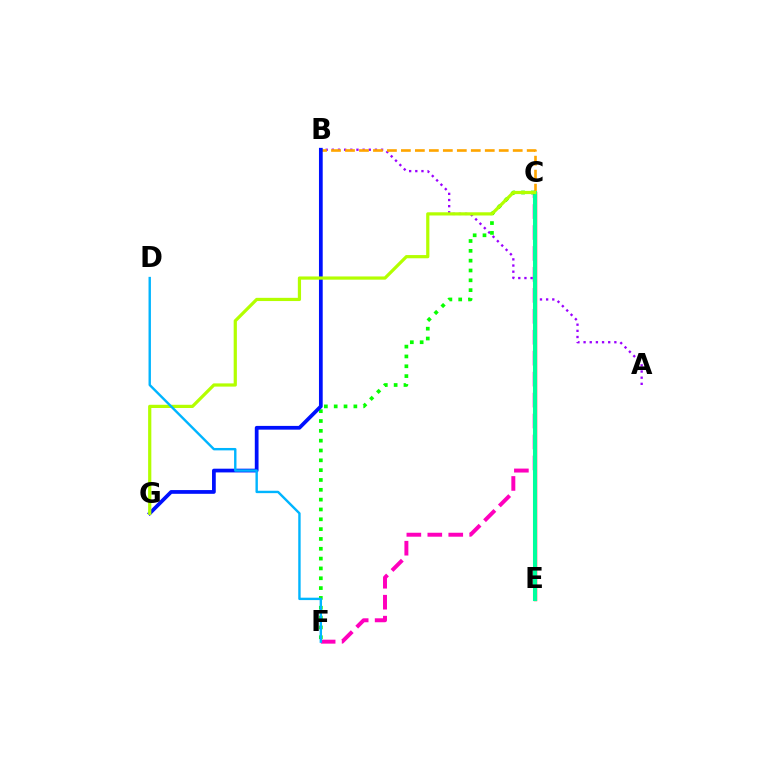{('C', 'F'): [{'color': '#ff00bd', 'line_style': 'dashed', 'thickness': 2.85}, {'color': '#08ff00', 'line_style': 'dotted', 'thickness': 2.67}], ('C', 'E'): [{'color': '#ff0000', 'line_style': 'solid', 'thickness': 2.42}, {'color': '#00ff9d', 'line_style': 'solid', 'thickness': 2.93}], ('A', 'B'): [{'color': '#9b00ff', 'line_style': 'dotted', 'thickness': 1.67}], ('B', 'C'): [{'color': '#ffa500', 'line_style': 'dashed', 'thickness': 1.9}], ('B', 'G'): [{'color': '#0010ff', 'line_style': 'solid', 'thickness': 2.69}], ('C', 'G'): [{'color': '#b3ff00', 'line_style': 'solid', 'thickness': 2.31}], ('D', 'F'): [{'color': '#00b5ff', 'line_style': 'solid', 'thickness': 1.73}]}